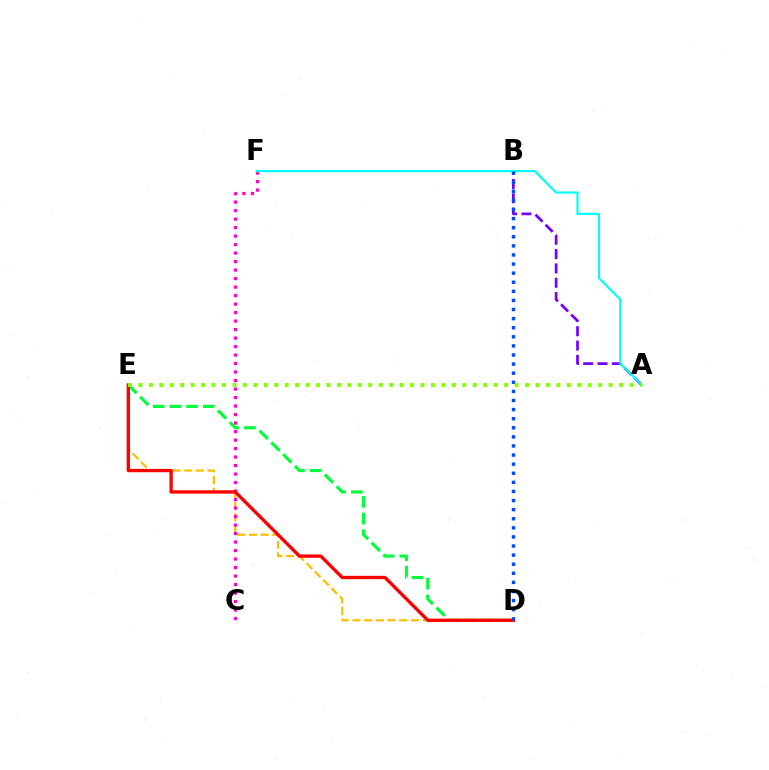{('D', 'E'): [{'color': '#00ff39', 'line_style': 'dashed', 'thickness': 2.27}, {'color': '#ffbd00', 'line_style': 'dashed', 'thickness': 1.59}, {'color': '#ff0000', 'line_style': 'solid', 'thickness': 2.4}], ('A', 'B'): [{'color': '#7200ff', 'line_style': 'dashed', 'thickness': 1.95}], ('C', 'F'): [{'color': '#ff00cf', 'line_style': 'dotted', 'thickness': 2.31}], ('A', 'F'): [{'color': '#00fff6', 'line_style': 'solid', 'thickness': 1.57}], ('B', 'D'): [{'color': '#004bff', 'line_style': 'dotted', 'thickness': 2.47}], ('A', 'E'): [{'color': '#84ff00', 'line_style': 'dotted', 'thickness': 2.84}]}